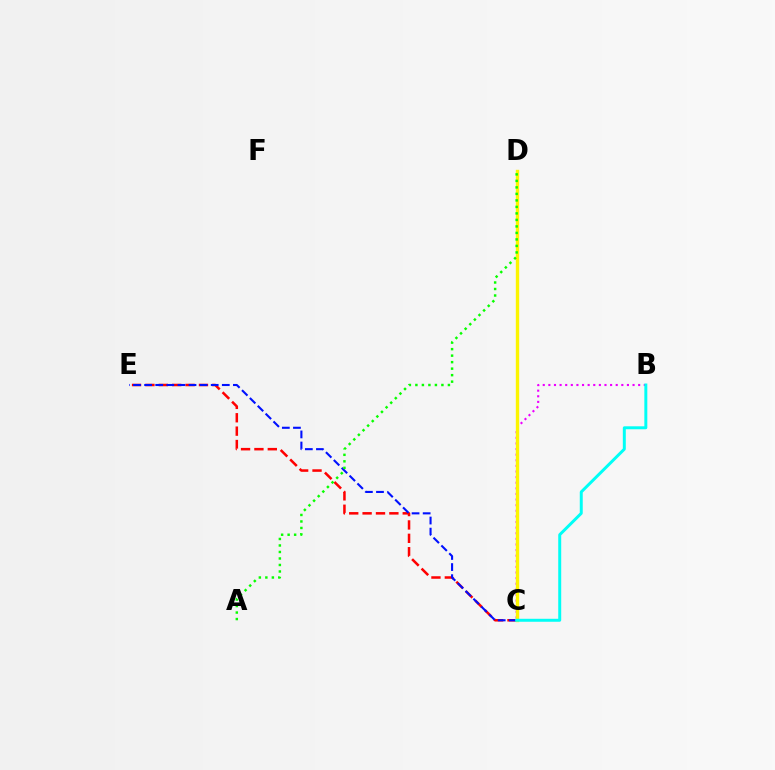{('C', 'E'): [{'color': '#ff0000', 'line_style': 'dashed', 'thickness': 1.82}, {'color': '#0010ff', 'line_style': 'dashed', 'thickness': 1.51}], ('B', 'C'): [{'color': '#ee00ff', 'line_style': 'dotted', 'thickness': 1.52}, {'color': '#00fff6', 'line_style': 'solid', 'thickness': 2.14}], ('C', 'D'): [{'color': '#fcf500', 'line_style': 'solid', 'thickness': 2.43}], ('A', 'D'): [{'color': '#08ff00', 'line_style': 'dotted', 'thickness': 1.77}]}